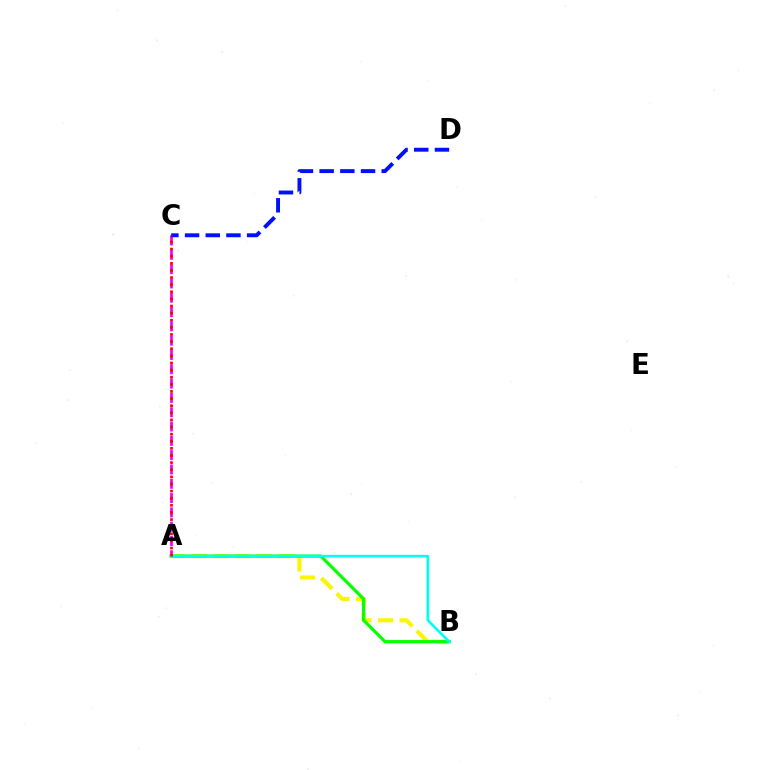{('A', 'B'): [{'color': '#fcf500', 'line_style': 'dashed', 'thickness': 2.94}, {'color': '#08ff00', 'line_style': 'solid', 'thickness': 2.32}, {'color': '#00fff6', 'line_style': 'solid', 'thickness': 1.89}], ('A', 'C'): [{'color': '#ee00ff', 'line_style': 'dashed', 'thickness': 1.94}, {'color': '#ff0000', 'line_style': 'dotted', 'thickness': 1.93}], ('C', 'D'): [{'color': '#0010ff', 'line_style': 'dashed', 'thickness': 2.81}]}